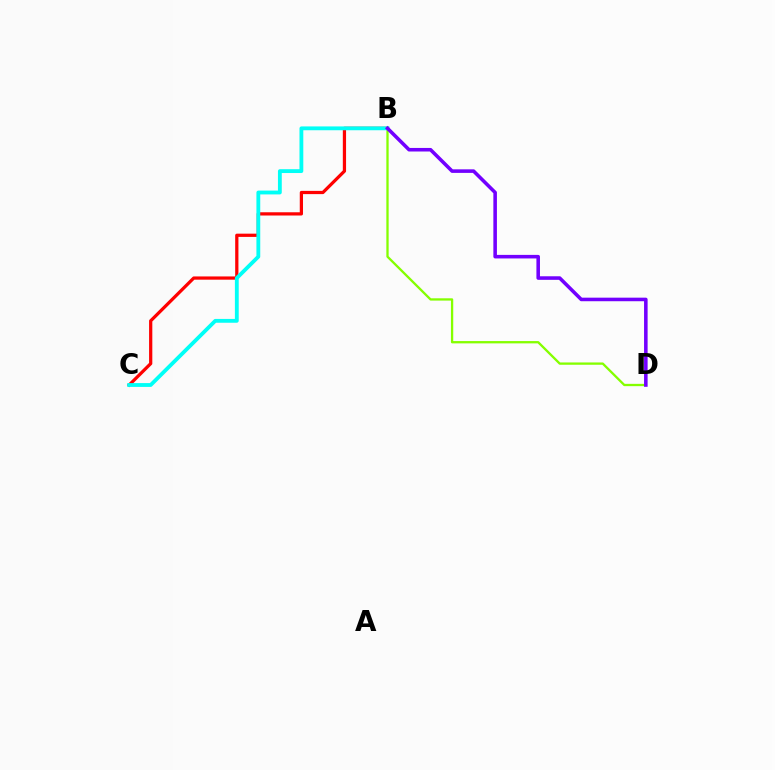{('B', 'C'): [{'color': '#ff0000', 'line_style': 'solid', 'thickness': 2.33}, {'color': '#00fff6', 'line_style': 'solid', 'thickness': 2.75}], ('B', 'D'): [{'color': '#84ff00', 'line_style': 'solid', 'thickness': 1.66}, {'color': '#7200ff', 'line_style': 'solid', 'thickness': 2.56}]}